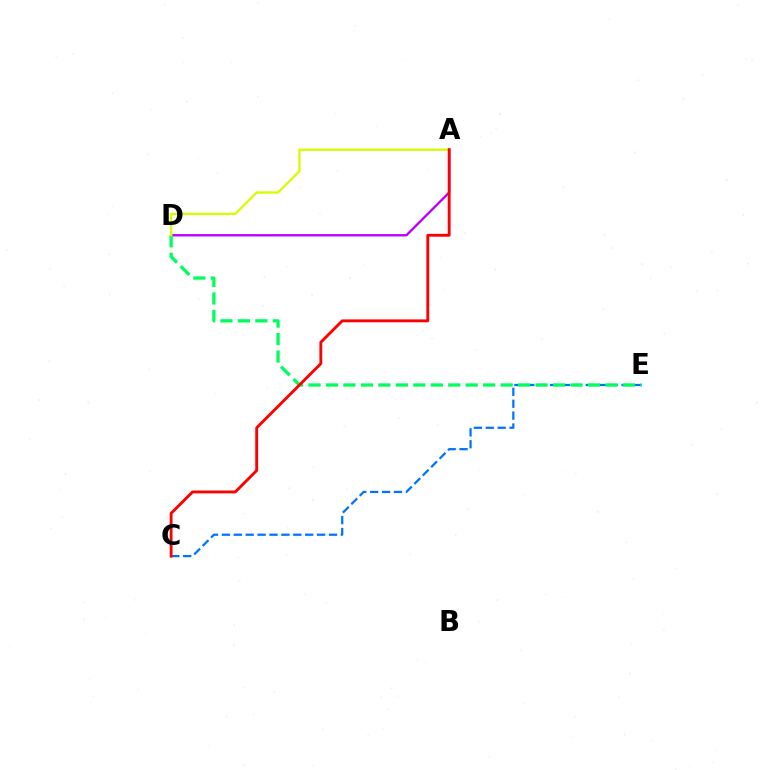{('C', 'E'): [{'color': '#0074ff', 'line_style': 'dashed', 'thickness': 1.62}], ('A', 'D'): [{'color': '#b900ff', 'line_style': 'solid', 'thickness': 1.68}, {'color': '#d1ff00', 'line_style': 'solid', 'thickness': 1.65}], ('D', 'E'): [{'color': '#00ff5c', 'line_style': 'dashed', 'thickness': 2.37}], ('A', 'C'): [{'color': '#ff0000', 'line_style': 'solid', 'thickness': 2.06}]}